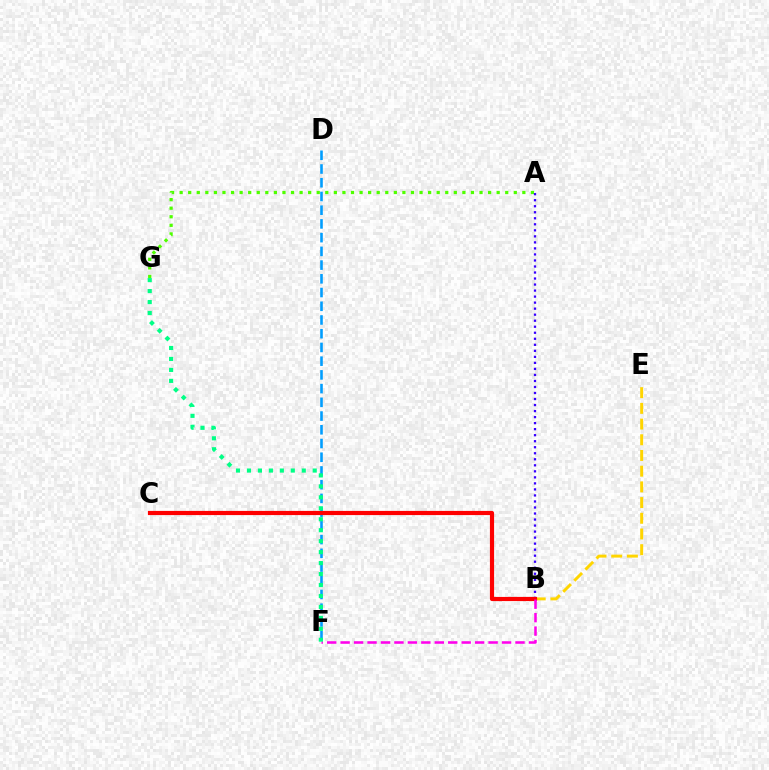{('B', 'E'): [{'color': '#ffd500', 'line_style': 'dashed', 'thickness': 2.13}], ('D', 'F'): [{'color': '#009eff', 'line_style': 'dashed', 'thickness': 1.86}], ('A', 'G'): [{'color': '#4fff00', 'line_style': 'dotted', 'thickness': 2.33}], ('A', 'B'): [{'color': '#3700ff', 'line_style': 'dotted', 'thickness': 1.64}], ('B', 'C'): [{'color': '#ff0000', 'line_style': 'solid', 'thickness': 3.0}], ('B', 'F'): [{'color': '#ff00ed', 'line_style': 'dashed', 'thickness': 1.83}], ('F', 'G'): [{'color': '#00ff86', 'line_style': 'dotted', 'thickness': 2.98}]}